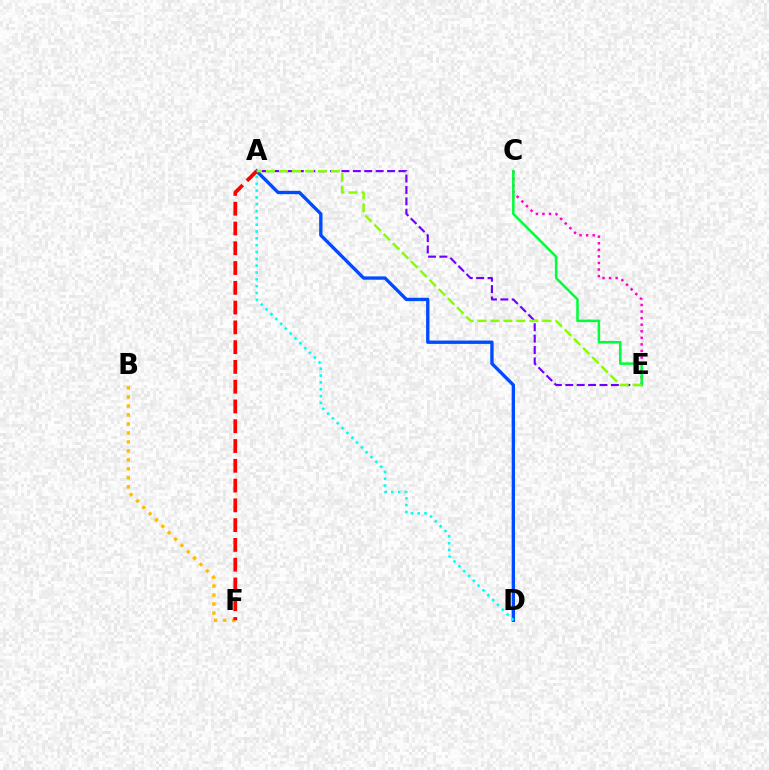{('A', 'D'): [{'color': '#004bff', 'line_style': 'solid', 'thickness': 2.41}, {'color': '#00fff6', 'line_style': 'dotted', 'thickness': 1.85}], ('A', 'E'): [{'color': '#7200ff', 'line_style': 'dashed', 'thickness': 1.55}, {'color': '#84ff00', 'line_style': 'dashed', 'thickness': 1.76}], ('C', 'E'): [{'color': '#ff00cf', 'line_style': 'dotted', 'thickness': 1.79}, {'color': '#00ff39', 'line_style': 'solid', 'thickness': 1.83}], ('B', 'F'): [{'color': '#ffbd00', 'line_style': 'dotted', 'thickness': 2.44}], ('A', 'F'): [{'color': '#ff0000', 'line_style': 'dashed', 'thickness': 2.69}]}